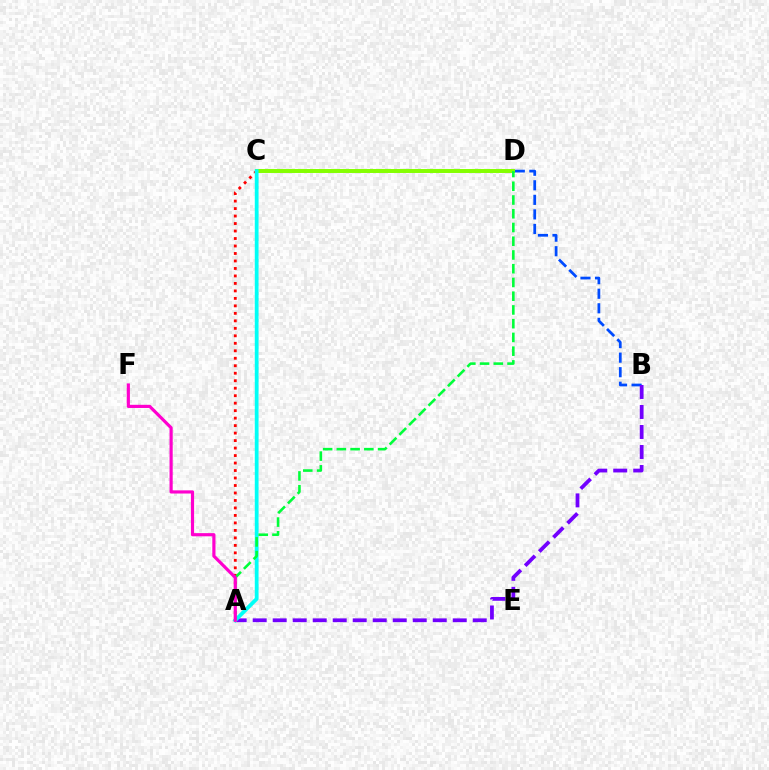{('A', 'C'): [{'color': '#ff0000', 'line_style': 'dotted', 'thickness': 2.03}, {'color': '#00fff6', 'line_style': 'solid', 'thickness': 2.72}], ('B', 'D'): [{'color': '#004bff', 'line_style': 'dashed', 'thickness': 1.98}], ('C', 'D'): [{'color': '#ffbd00', 'line_style': 'solid', 'thickness': 1.53}, {'color': '#84ff00', 'line_style': 'solid', 'thickness': 2.85}], ('A', 'B'): [{'color': '#7200ff', 'line_style': 'dashed', 'thickness': 2.72}], ('A', 'D'): [{'color': '#00ff39', 'line_style': 'dashed', 'thickness': 1.87}], ('A', 'F'): [{'color': '#ff00cf', 'line_style': 'solid', 'thickness': 2.28}]}